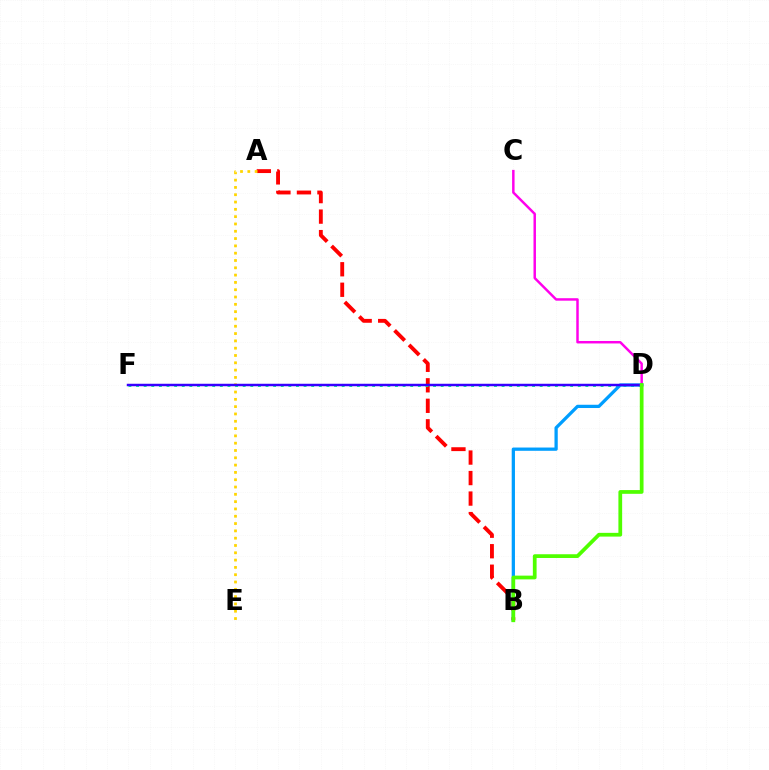{('C', 'D'): [{'color': '#ff00ed', 'line_style': 'solid', 'thickness': 1.78}], ('A', 'B'): [{'color': '#ff0000', 'line_style': 'dashed', 'thickness': 2.79}], ('A', 'E'): [{'color': '#ffd500', 'line_style': 'dotted', 'thickness': 1.99}], ('D', 'F'): [{'color': '#00ff86', 'line_style': 'dotted', 'thickness': 2.07}, {'color': '#3700ff', 'line_style': 'solid', 'thickness': 1.78}], ('B', 'D'): [{'color': '#009eff', 'line_style': 'solid', 'thickness': 2.35}, {'color': '#4fff00', 'line_style': 'solid', 'thickness': 2.69}]}